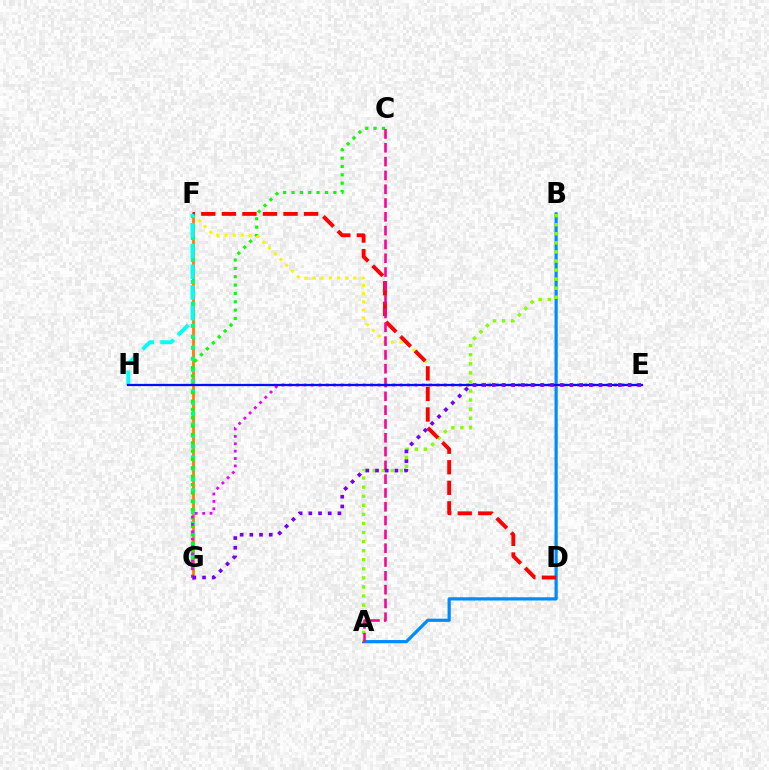{('F', 'G'): [{'color': '#ff7c00', 'line_style': 'solid', 'thickness': 2.01}, {'color': '#00ff74', 'line_style': 'dotted', 'thickness': 2.98}], ('A', 'B'): [{'color': '#008cff', 'line_style': 'solid', 'thickness': 2.33}, {'color': '#84ff00', 'line_style': 'dotted', 'thickness': 2.47}], ('C', 'G'): [{'color': '#08ff00', 'line_style': 'dotted', 'thickness': 2.27}], ('E', 'F'): [{'color': '#fcf500', 'line_style': 'dotted', 'thickness': 2.21}], ('D', 'F'): [{'color': '#ff0000', 'line_style': 'dashed', 'thickness': 2.79}], ('F', 'H'): [{'color': '#00fff6', 'line_style': 'dashed', 'thickness': 2.82}], ('E', 'G'): [{'color': '#ee00ff', 'line_style': 'dotted', 'thickness': 2.01}, {'color': '#7200ff', 'line_style': 'dotted', 'thickness': 2.63}], ('A', 'C'): [{'color': '#ff0094', 'line_style': 'dashed', 'thickness': 1.88}], ('E', 'H'): [{'color': '#0010ff', 'line_style': 'solid', 'thickness': 1.63}]}